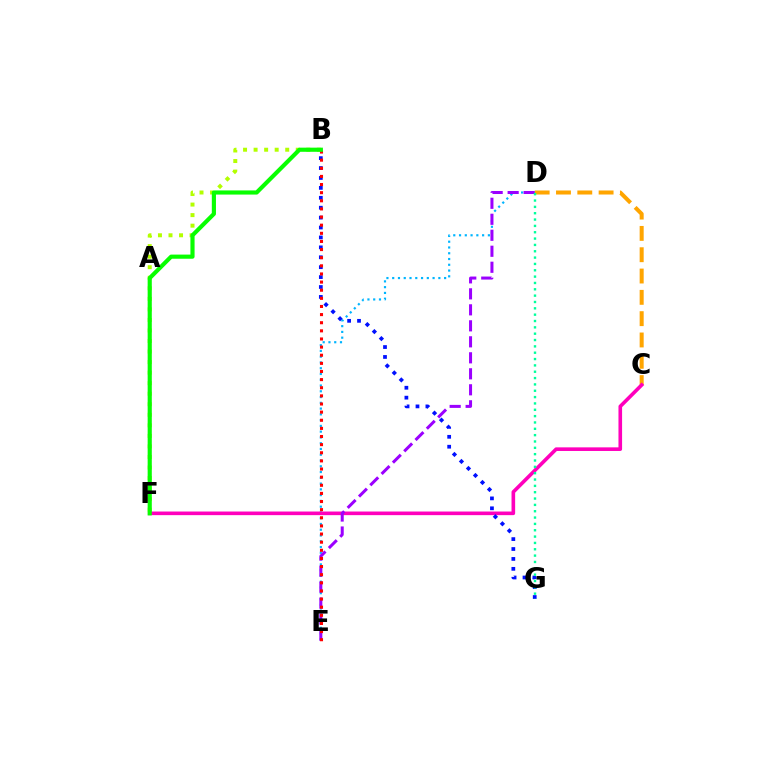{('D', 'E'): [{'color': '#00b5ff', 'line_style': 'dotted', 'thickness': 1.57}, {'color': '#9b00ff', 'line_style': 'dashed', 'thickness': 2.17}], ('B', 'F'): [{'color': '#b3ff00', 'line_style': 'dotted', 'thickness': 2.86}, {'color': '#08ff00', 'line_style': 'solid', 'thickness': 2.98}], ('C', 'D'): [{'color': '#ffa500', 'line_style': 'dashed', 'thickness': 2.9}], ('C', 'F'): [{'color': '#ff00bd', 'line_style': 'solid', 'thickness': 2.61}], ('B', 'G'): [{'color': '#0010ff', 'line_style': 'dotted', 'thickness': 2.69}], ('D', 'G'): [{'color': '#00ff9d', 'line_style': 'dotted', 'thickness': 1.72}], ('B', 'E'): [{'color': '#ff0000', 'line_style': 'dotted', 'thickness': 2.21}]}